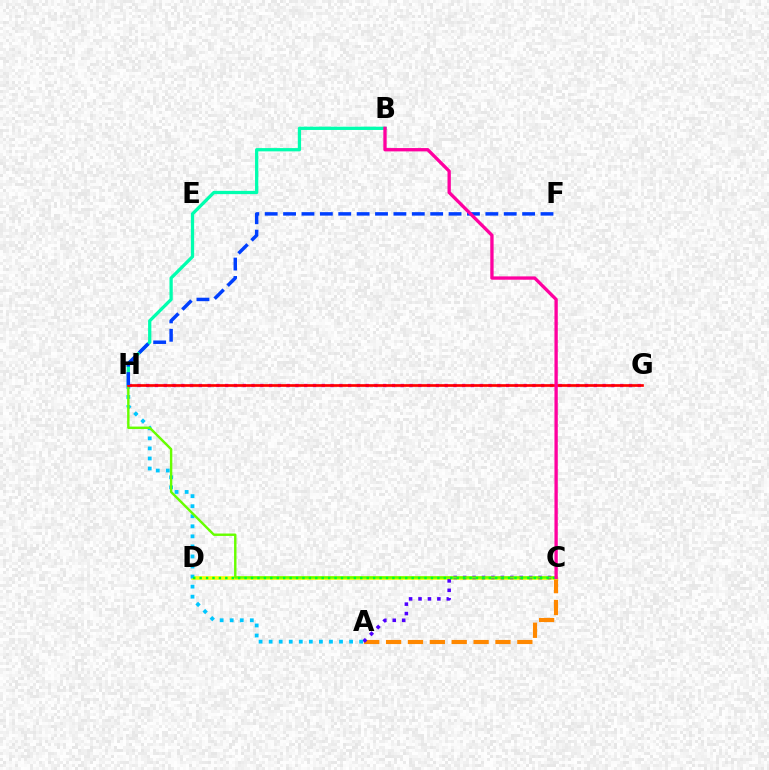{('B', 'H'): [{'color': '#00ffaf', 'line_style': 'solid', 'thickness': 2.36}], ('A', 'C'): [{'color': '#ff8800', 'line_style': 'dashed', 'thickness': 2.97}, {'color': '#4f00ff', 'line_style': 'dotted', 'thickness': 2.56}], ('C', 'D'): [{'color': '#eeff00', 'line_style': 'solid', 'thickness': 2.61}, {'color': '#00ff27', 'line_style': 'dotted', 'thickness': 1.75}], ('A', 'H'): [{'color': '#00c7ff', 'line_style': 'dotted', 'thickness': 2.73}], ('C', 'H'): [{'color': '#66ff00', 'line_style': 'solid', 'thickness': 1.74}], ('G', 'H'): [{'color': '#d600ff', 'line_style': 'dotted', 'thickness': 2.38}, {'color': '#ff0000', 'line_style': 'solid', 'thickness': 1.94}], ('F', 'H'): [{'color': '#003fff', 'line_style': 'dashed', 'thickness': 2.5}], ('B', 'C'): [{'color': '#ff00a0', 'line_style': 'solid', 'thickness': 2.39}]}